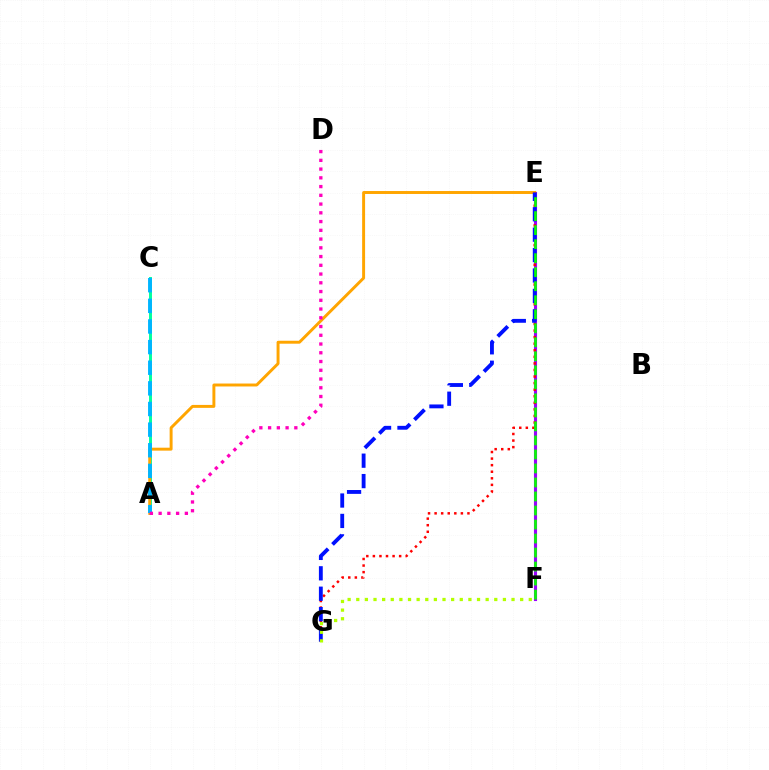{('E', 'F'): [{'color': '#9b00ff', 'line_style': 'solid', 'thickness': 2.23}, {'color': '#08ff00', 'line_style': 'dashed', 'thickness': 1.9}], ('A', 'C'): [{'color': '#00ff9d', 'line_style': 'solid', 'thickness': 2.13}, {'color': '#00b5ff', 'line_style': 'dashed', 'thickness': 2.8}], ('A', 'E'): [{'color': '#ffa500', 'line_style': 'solid', 'thickness': 2.12}], ('E', 'G'): [{'color': '#ff0000', 'line_style': 'dotted', 'thickness': 1.79}, {'color': '#0010ff', 'line_style': 'dashed', 'thickness': 2.77}], ('F', 'G'): [{'color': '#b3ff00', 'line_style': 'dotted', 'thickness': 2.34}], ('A', 'D'): [{'color': '#ff00bd', 'line_style': 'dotted', 'thickness': 2.38}]}